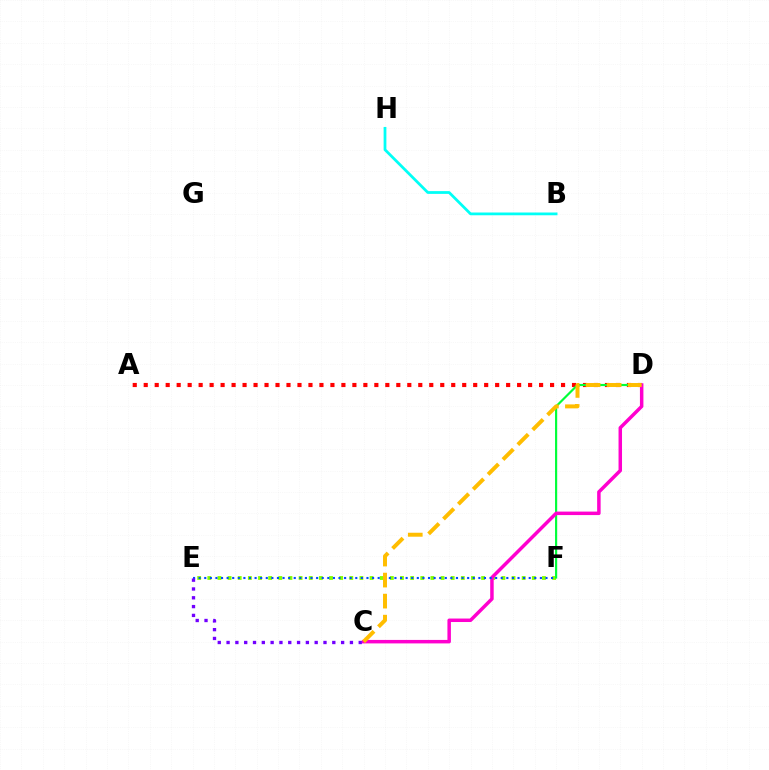{('B', 'H'): [{'color': '#00fff6', 'line_style': 'solid', 'thickness': 1.99}], ('A', 'D'): [{'color': '#ff0000', 'line_style': 'dotted', 'thickness': 2.98}], ('E', 'F'): [{'color': '#84ff00', 'line_style': 'dotted', 'thickness': 2.76}, {'color': '#004bff', 'line_style': 'dotted', 'thickness': 1.52}], ('D', 'F'): [{'color': '#00ff39', 'line_style': 'solid', 'thickness': 1.56}], ('C', 'D'): [{'color': '#ff00cf', 'line_style': 'solid', 'thickness': 2.51}, {'color': '#ffbd00', 'line_style': 'dashed', 'thickness': 2.86}], ('C', 'E'): [{'color': '#7200ff', 'line_style': 'dotted', 'thickness': 2.39}]}